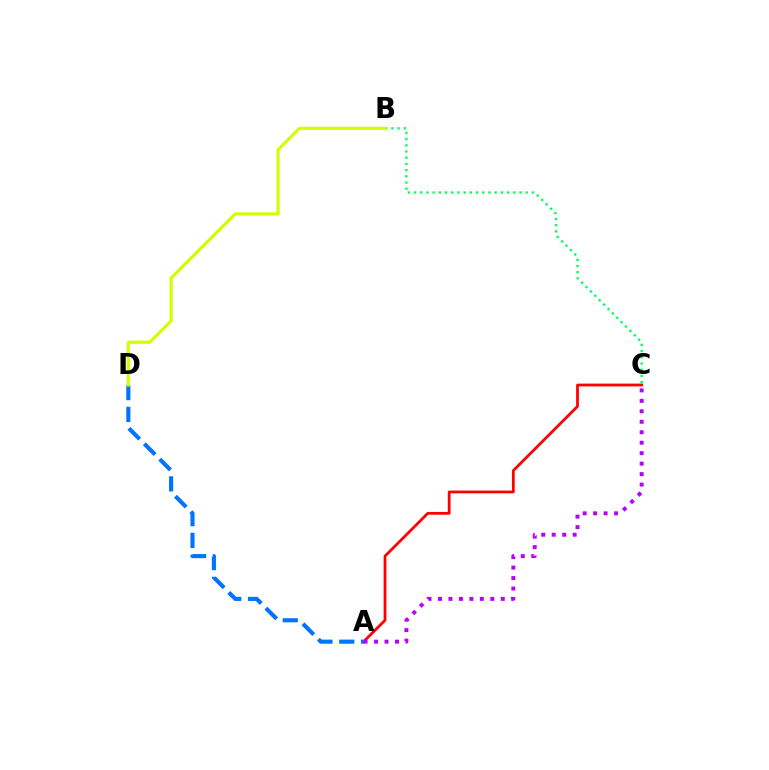{('B', 'C'): [{'color': '#00ff5c', 'line_style': 'dotted', 'thickness': 1.69}], ('A', 'C'): [{'color': '#ff0000', 'line_style': 'solid', 'thickness': 1.99}, {'color': '#b900ff', 'line_style': 'dotted', 'thickness': 2.84}], ('A', 'D'): [{'color': '#0074ff', 'line_style': 'dashed', 'thickness': 2.96}], ('B', 'D'): [{'color': '#d1ff00', 'line_style': 'solid', 'thickness': 2.28}]}